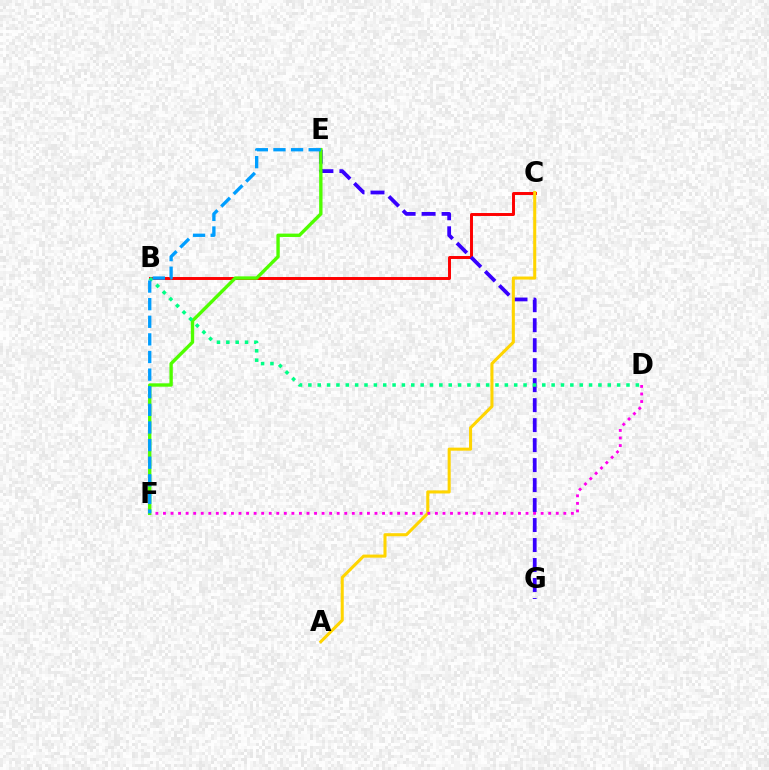{('B', 'C'): [{'color': '#ff0000', 'line_style': 'solid', 'thickness': 2.13}], ('E', 'G'): [{'color': '#3700ff', 'line_style': 'dashed', 'thickness': 2.71}], ('A', 'C'): [{'color': '#ffd500', 'line_style': 'solid', 'thickness': 2.2}], ('D', 'F'): [{'color': '#ff00ed', 'line_style': 'dotted', 'thickness': 2.05}], ('E', 'F'): [{'color': '#4fff00', 'line_style': 'solid', 'thickness': 2.42}, {'color': '#009eff', 'line_style': 'dashed', 'thickness': 2.39}], ('B', 'D'): [{'color': '#00ff86', 'line_style': 'dotted', 'thickness': 2.54}]}